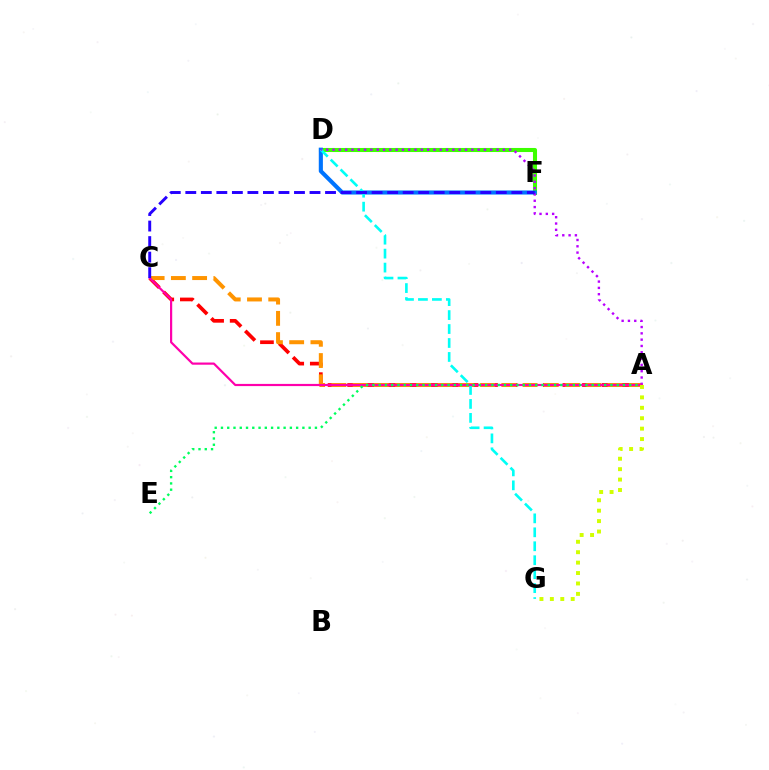{('A', 'C'): [{'color': '#ff0000', 'line_style': 'dashed', 'thickness': 2.66}, {'color': '#ff9400', 'line_style': 'dashed', 'thickness': 2.89}, {'color': '#ff00ac', 'line_style': 'solid', 'thickness': 1.58}], ('D', 'F'): [{'color': '#3dff00', 'line_style': 'solid', 'thickness': 2.93}, {'color': '#0074ff', 'line_style': 'solid', 'thickness': 2.96}], ('D', 'G'): [{'color': '#00fff6', 'line_style': 'dashed', 'thickness': 1.9}], ('A', 'D'): [{'color': '#b900ff', 'line_style': 'dotted', 'thickness': 1.71}], ('A', 'G'): [{'color': '#d1ff00', 'line_style': 'dotted', 'thickness': 2.83}], ('A', 'E'): [{'color': '#00ff5c', 'line_style': 'dotted', 'thickness': 1.7}], ('C', 'F'): [{'color': '#2500ff', 'line_style': 'dashed', 'thickness': 2.11}]}